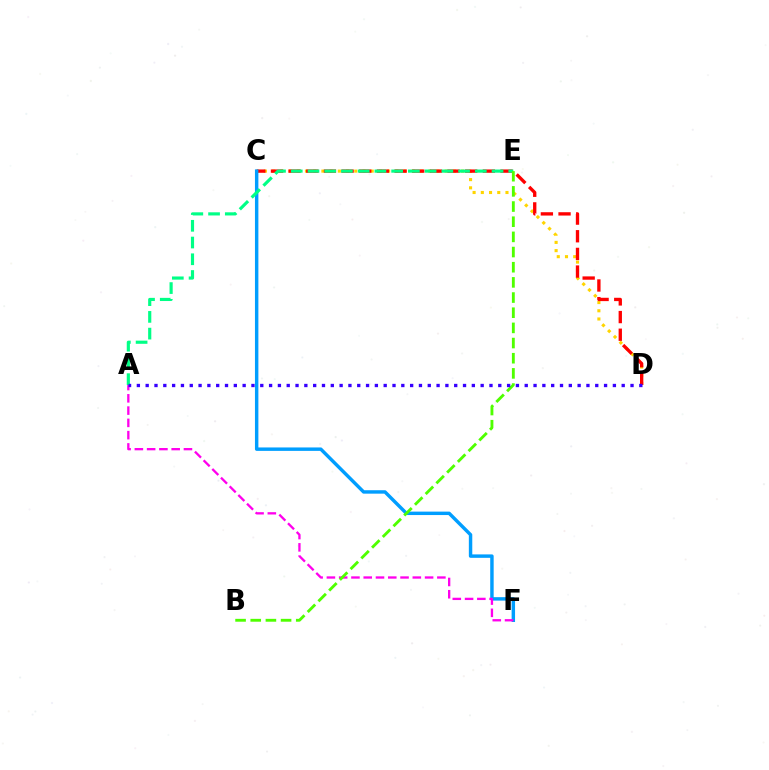{('C', 'D'): [{'color': '#ffd500', 'line_style': 'dotted', 'thickness': 2.23}, {'color': '#ff0000', 'line_style': 'dashed', 'thickness': 2.4}], ('C', 'F'): [{'color': '#009eff', 'line_style': 'solid', 'thickness': 2.47}], ('A', 'E'): [{'color': '#00ff86', 'line_style': 'dashed', 'thickness': 2.27}], ('A', 'F'): [{'color': '#ff00ed', 'line_style': 'dashed', 'thickness': 1.67}], ('B', 'E'): [{'color': '#4fff00', 'line_style': 'dashed', 'thickness': 2.06}], ('A', 'D'): [{'color': '#3700ff', 'line_style': 'dotted', 'thickness': 2.4}]}